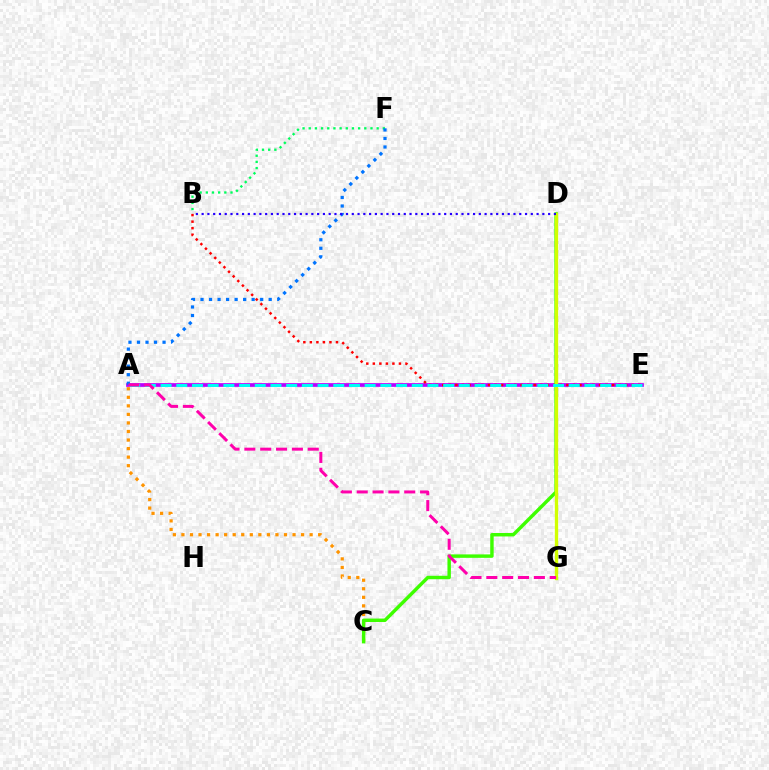{('A', 'C'): [{'color': '#ff9400', 'line_style': 'dotted', 'thickness': 2.32}], ('A', 'E'): [{'color': '#b900ff', 'line_style': 'solid', 'thickness': 2.66}, {'color': '#00fff6', 'line_style': 'dashed', 'thickness': 2.13}], ('B', 'F'): [{'color': '#00ff5c', 'line_style': 'dotted', 'thickness': 1.68}], ('A', 'F'): [{'color': '#0074ff', 'line_style': 'dotted', 'thickness': 2.32}], ('B', 'E'): [{'color': '#ff0000', 'line_style': 'dotted', 'thickness': 1.77}], ('C', 'D'): [{'color': '#3dff00', 'line_style': 'solid', 'thickness': 2.47}], ('D', 'G'): [{'color': '#d1ff00', 'line_style': 'solid', 'thickness': 2.4}], ('A', 'G'): [{'color': '#ff00ac', 'line_style': 'dashed', 'thickness': 2.15}], ('B', 'D'): [{'color': '#2500ff', 'line_style': 'dotted', 'thickness': 1.57}]}